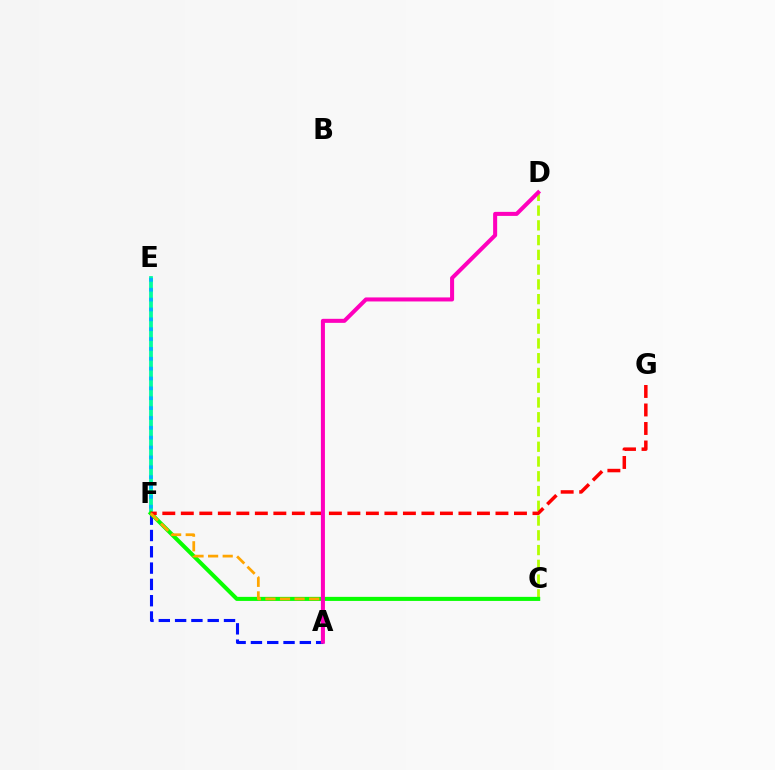{('A', 'F'): [{'color': '#0010ff', 'line_style': 'dashed', 'thickness': 2.21}, {'color': '#ffa500', 'line_style': 'dashed', 'thickness': 1.98}], ('E', 'F'): [{'color': '#9b00ff', 'line_style': 'solid', 'thickness': 1.73}, {'color': '#00ff9d', 'line_style': 'solid', 'thickness': 2.68}, {'color': '#00b5ff', 'line_style': 'dotted', 'thickness': 2.68}], ('C', 'D'): [{'color': '#b3ff00', 'line_style': 'dashed', 'thickness': 2.01}], ('C', 'F'): [{'color': '#08ff00', 'line_style': 'solid', 'thickness': 2.92}], ('F', 'G'): [{'color': '#ff0000', 'line_style': 'dashed', 'thickness': 2.51}], ('A', 'D'): [{'color': '#ff00bd', 'line_style': 'solid', 'thickness': 2.91}]}